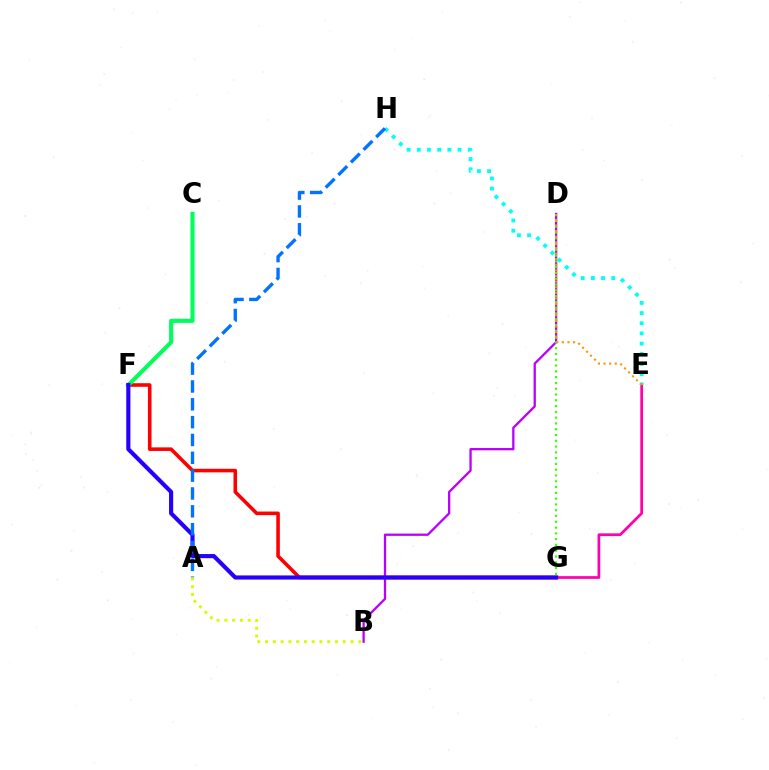{('E', 'G'): [{'color': '#ff00ac', 'line_style': 'solid', 'thickness': 1.97}], ('F', 'G'): [{'color': '#ff0000', 'line_style': 'solid', 'thickness': 2.57}, {'color': '#2500ff', 'line_style': 'solid', 'thickness': 2.98}], ('C', 'F'): [{'color': '#00ff5c', 'line_style': 'solid', 'thickness': 2.96}], ('B', 'D'): [{'color': '#b900ff', 'line_style': 'solid', 'thickness': 1.65}], ('D', 'G'): [{'color': '#3dff00', 'line_style': 'dotted', 'thickness': 1.57}], ('E', 'H'): [{'color': '#00fff6', 'line_style': 'dotted', 'thickness': 2.77}], ('A', 'H'): [{'color': '#0074ff', 'line_style': 'dashed', 'thickness': 2.42}], ('A', 'B'): [{'color': '#d1ff00', 'line_style': 'dotted', 'thickness': 2.11}], ('D', 'E'): [{'color': '#ff9400', 'line_style': 'dotted', 'thickness': 1.53}]}